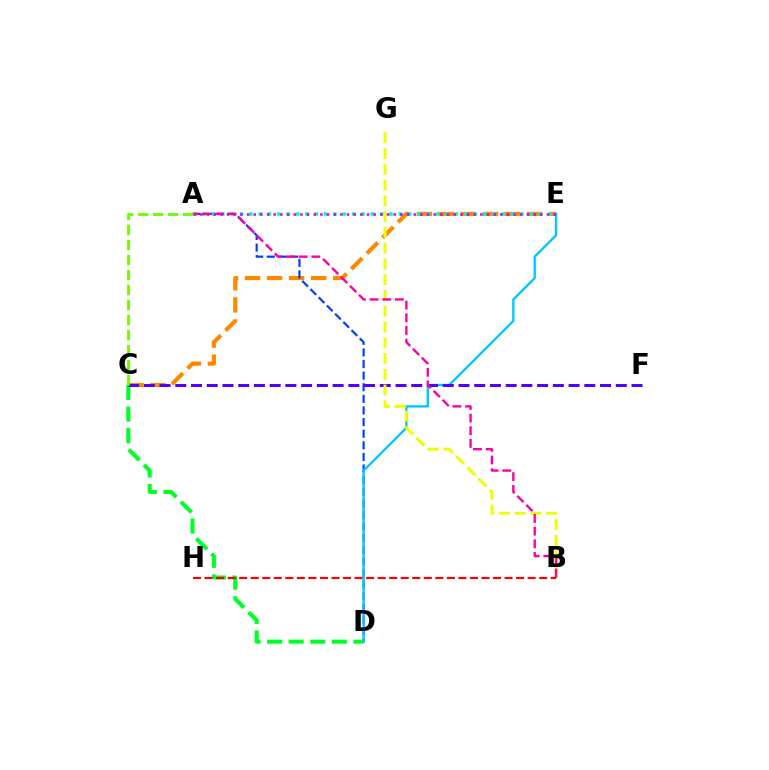{('C', 'E'): [{'color': '#ff8800', 'line_style': 'dashed', 'thickness': 2.99}], ('A', 'D'): [{'color': '#003fff', 'line_style': 'dashed', 'thickness': 1.58}], ('C', 'D'): [{'color': '#00ff27', 'line_style': 'dashed', 'thickness': 2.93}], ('D', 'E'): [{'color': '#00c7ff', 'line_style': 'solid', 'thickness': 1.69}], ('A', 'E'): [{'color': '#00ffaf', 'line_style': 'dotted', 'thickness': 2.54}, {'color': '#d600ff', 'line_style': 'dotted', 'thickness': 1.81}], ('C', 'F'): [{'color': '#4f00ff', 'line_style': 'dashed', 'thickness': 2.14}], ('B', 'G'): [{'color': '#eeff00', 'line_style': 'dashed', 'thickness': 2.14}], ('A', 'B'): [{'color': '#ff00a0', 'line_style': 'dashed', 'thickness': 1.72}], ('B', 'H'): [{'color': '#ff0000', 'line_style': 'dashed', 'thickness': 1.57}], ('A', 'C'): [{'color': '#66ff00', 'line_style': 'dashed', 'thickness': 2.04}]}